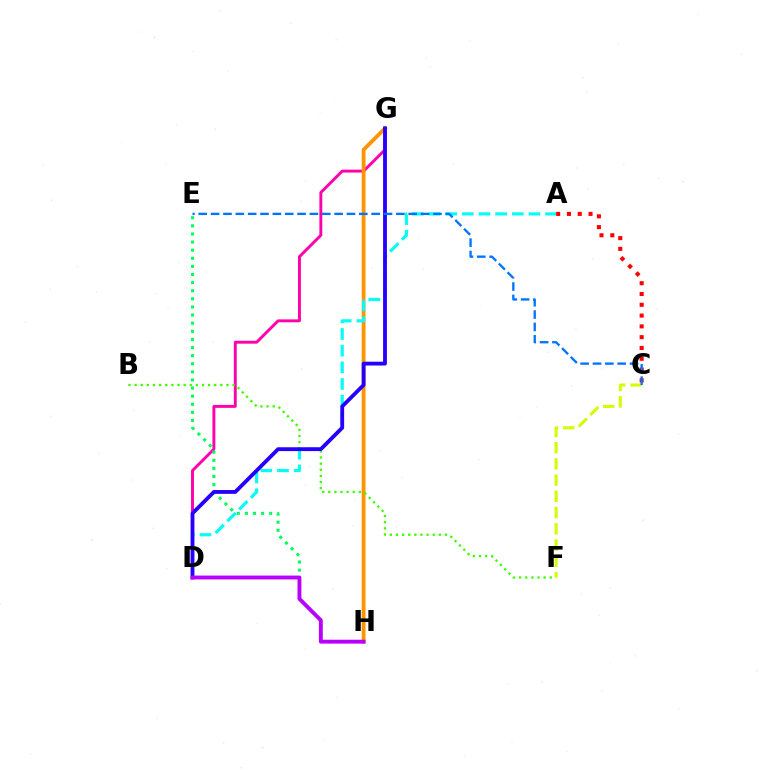{('D', 'G'): [{'color': '#ff00ac', 'line_style': 'solid', 'thickness': 2.1}, {'color': '#2500ff', 'line_style': 'solid', 'thickness': 2.75}], ('E', 'H'): [{'color': '#00ff5c', 'line_style': 'dotted', 'thickness': 2.2}], ('G', 'H'): [{'color': '#ff9400', 'line_style': 'solid', 'thickness': 2.75}], ('B', 'F'): [{'color': '#3dff00', 'line_style': 'dotted', 'thickness': 1.66}], ('C', 'F'): [{'color': '#d1ff00', 'line_style': 'dashed', 'thickness': 2.21}], ('A', 'D'): [{'color': '#00fff6', 'line_style': 'dashed', 'thickness': 2.26}], ('A', 'C'): [{'color': '#ff0000', 'line_style': 'dotted', 'thickness': 2.93}], ('D', 'H'): [{'color': '#b900ff', 'line_style': 'solid', 'thickness': 2.78}], ('C', 'E'): [{'color': '#0074ff', 'line_style': 'dashed', 'thickness': 1.68}]}